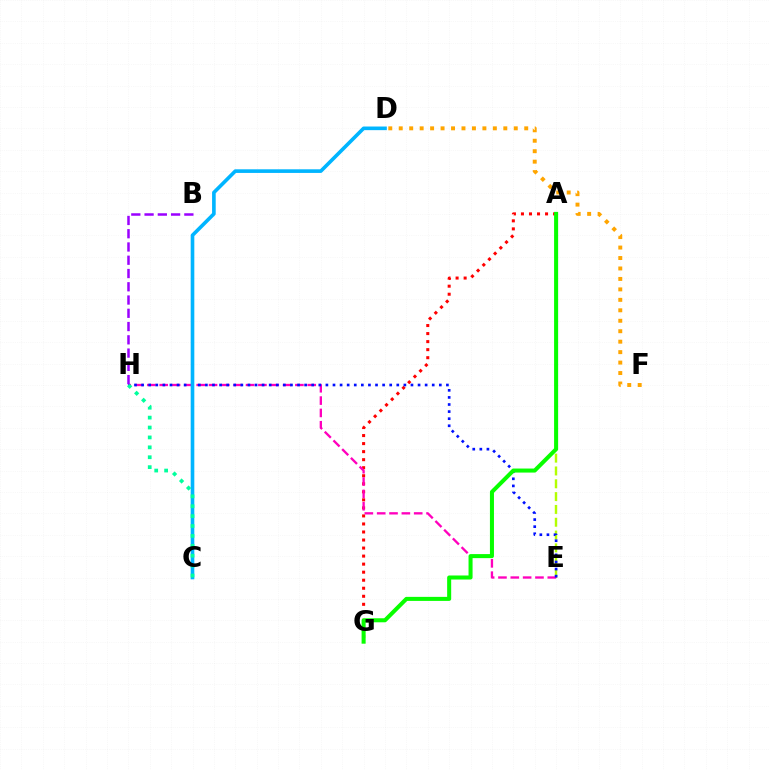{('A', 'G'): [{'color': '#ff0000', 'line_style': 'dotted', 'thickness': 2.18}, {'color': '#08ff00', 'line_style': 'solid', 'thickness': 2.9}], ('A', 'E'): [{'color': '#b3ff00', 'line_style': 'dashed', 'thickness': 1.74}], ('E', 'H'): [{'color': '#ff00bd', 'line_style': 'dashed', 'thickness': 1.68}, {'color': '#0010ff', 'line_style': 'dotted', 'thickness': 1.93}], ('D', 'F'): [{'color': '#ffa500', 'line_style': 'dotted', 'thickness': 2.84}], ('C', 'D'): [{'color': '#00b5ff', 'line_style': 'solid', 'thickness': 2.61}], ('C', 'H'): [{'color': '#00ff9d', 'line_style': 'dotted', 'thickness': 2.69}], ('B', 'H'): [{'color': '#9b00ff', 'line_style': 'dashed', 'thickness': 1.8}]}